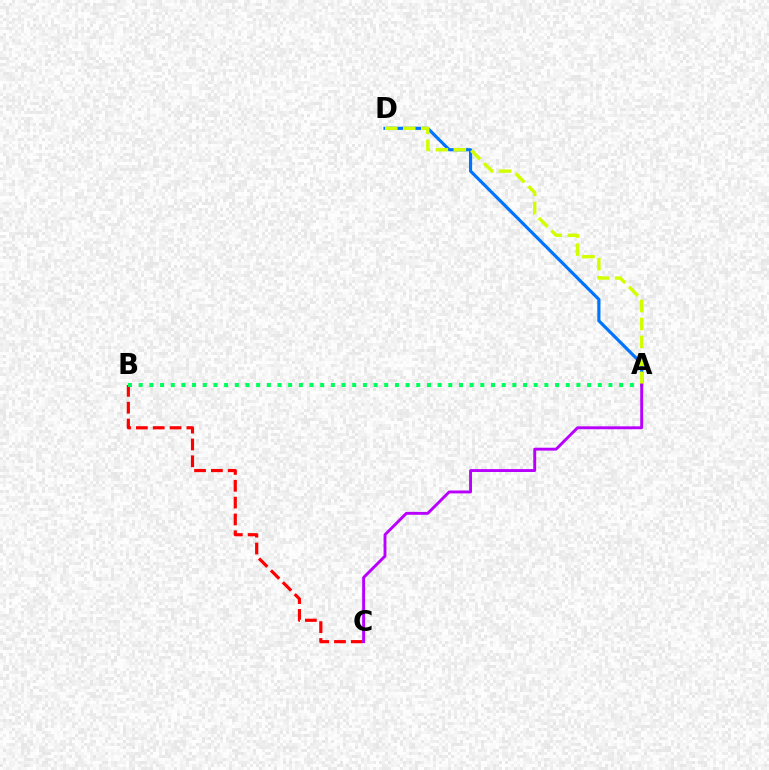{('B', 'C'): [{'color': '#ff0000', 'line_style': 'dashed', 'thickness': 2.29}], ('A', 'D'): [{'color': '#0074ff', 'line_style': 'solid', 'thickness': 2.28}, {'color': '#d1ff00', 'line_style': 'dashed', 'thickness': 2.44}], ('A', 'B'): [{'color': '#00ff5c', 'line_style': 'dotted', 'thickness': 2.9}], ('A', 'C'): [{'color': '#b900ff', 'line_style': 'solid', 'thickness': 2.09}]}